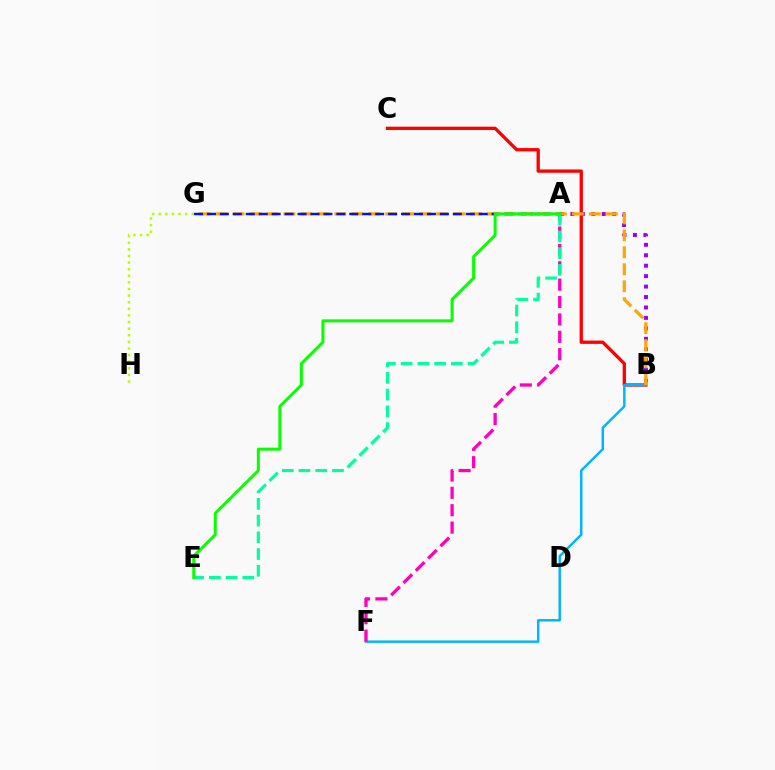{('B', 'C'): [{'color': '#ff0000', 'line_style': 'solid', 'thickness': 2.38}], ('A', 'B'): [{'color': '#9b00ff', 'line_style': 'dotted', 'thickness': 2.84}], ('B', 'F'): [{'color': '#00b5ff', 'line_style': 'solid', 'thickness': 1.76}], ('G', 'H'): [{'color': '#b3ff00', 'line_style': 'dotted', 'thickness': 1.8}], ('B', 'G'): [{'color': '#ffa500', 'line_style': 'dashed', 'thickness': 2.31}], ('A', 'F'): [{'color': '#ff00bd', 'line_style': 'dashed', 'thickness': 2.36}], ('A', 'G'): [{'color': '#0010ff', 'line_style': 'dashed', 'thickness': 1.76}], ('A', 'E'): [{'color': '#00ff9d', 'line_style': 'dashed', 'thickness': 2.27}, {'color': '#08ff00', 'line_style': 'solid', 'thickness': 2.15}]}